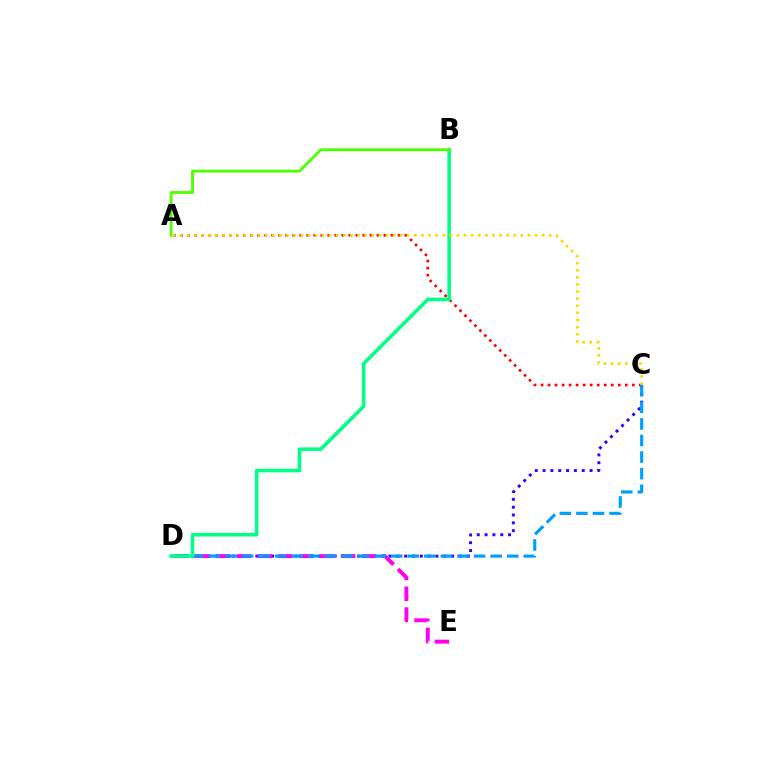{('C', 'D'): [{'color': '#3700ff', 'line_style': 'dotted', 'thickness': 2.13}, {'color': '#009eff', 'line_style': 'dashed', 'thickness': 2.25}], ('A', 'C'): [{'color': '#ff0000', 'line_style': 'dotted', 'thickness': 1.91}, {'color': '#ffd500', 'line_style': 'dotted', 'thickness': 1.93}], ('D', 'E'): [{'color': '#ff00ed', 'line_style': 'dashed', 'thickness': 2.83}], ('B', 'D'): [{'color': '#00ff86', 'line_style': 'solid', 'thickness': 2.55}], ('A', 'B'): [{'color': '#4fff00', 'line_style': 'solid', 'thickness': 2.03}]}